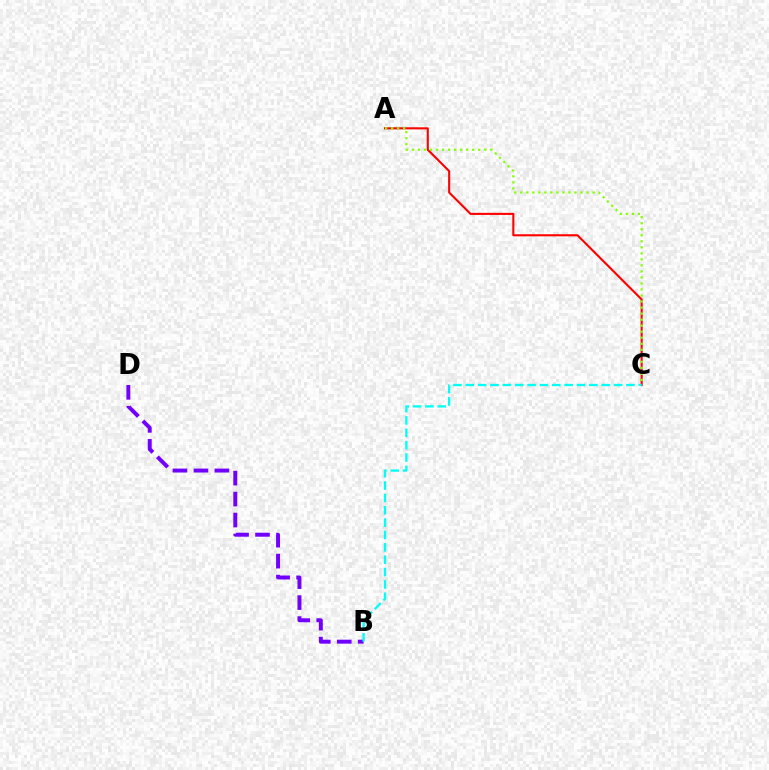{('A', 'C'): [{'color': '#ff0000', 'line_style': 'solid', 'thickness': 1.51}, {'color': '#84ff00', 'line_style': 'dotted', 'thickness': 1.64}], ('B', 'D'): [{'color': '#7200ff', 'line_style': 'dashed', 'thickness': 2.85}], ('B', 'C'): [{'color': '#00fff6', 'line_style': 'dashed', 'thickness': 1.68}]}